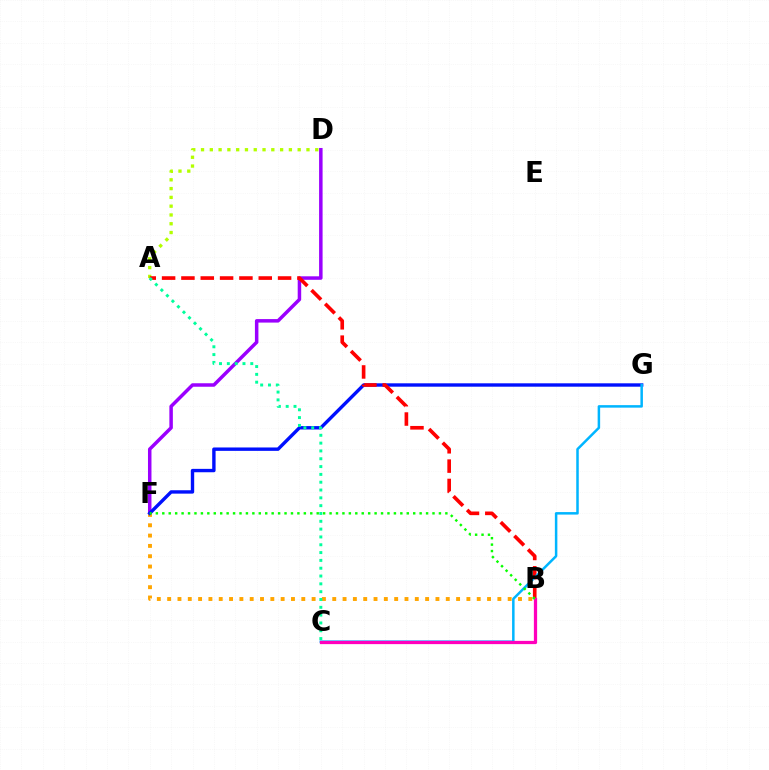{('A', 'D'): [{'color': '#b3ff00', 'line_style': 'dotted', 'thickness': 2.39}], ('D', 'F'): [{'color': '#9b00ff', 'line_style': 'solid', 'thickness': 2.52}], ('B', 'F'): [{'color': '#ffa500', 'line_style': 'dotted', 'thickness': 2.8}, {'color': '#08ff00', 'line_style': 'dotted', 'thickness': 1.75}], ('F', 'G'): [{'color': '#0010ff', 'line_style': 'solid', 'thickness': 2.44}], ('A', 'B'): [{'color': '#ff0000', 'line_style': 'dashed', 'thickness': 2.63}], ('C', 'G'): [{'color': '#00b5ff', 'line_style': 'solid', 'thickness': 1.8}], ('A', 'C'): [{'color': '#00ff9d', 'line_style': 'dotted', 'thickness': 2.12}], ('B', 'C'): [{'color': '#ff00bd', 'line_style': 'solid', 'thickness': 2.34}]}